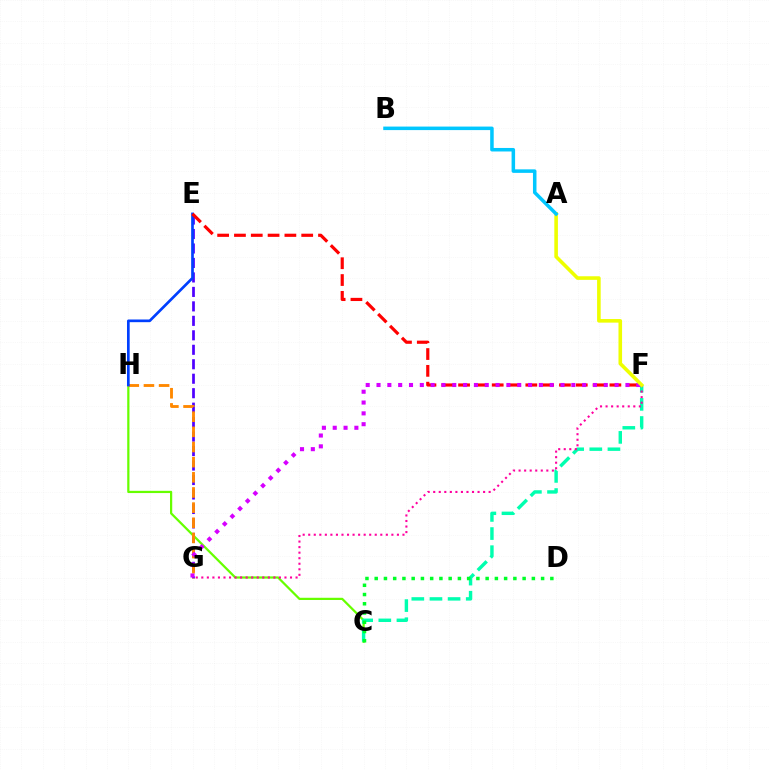{('E', 'G'): [{'color': '#4f00ff', 'line_style': 'dashed', 'thickness': 1.97}], ('C', 'H'): [{'color': '#66ff00', 'line_style': 'solid', 'thickness': 1.61}], ('G', 'H'): [{'color': '#ff8800', 'line_style': 'dashed', 'thickness': 2.06}], ('E', 'H'): [{'color': '#003fff', 'line_style': 'solid', 'thickness': 1.93}], ('C', 'F'): [{'color': '#00ffaf', 'line_style': 'dashed', 'thickness': 2.46}], ('F', 'G'): [{'color': '#ff00a0', 'line_style': 'dotted', 'thickness': 1.51}, {'color': '#d600ff', 'line_style': 'dotted', 'thickness': 2.94}], ('E', 'F'): [{'color': '#ff0000', 'line_style': 'dashed', 'thickness': 2.28}], ('C', 'D'): [{'color': '#00ff27', 'line_style': 'dotted', 'thickness': 2.51}], ('A', 'F'): [{'color': '#eeff00', 'line_style': 'solid', 'thickness': 2.59}], ('A', 'B'): [{'color': '#00c7ff', 'line_style': 'solid', 'thickness': 2.53}]}